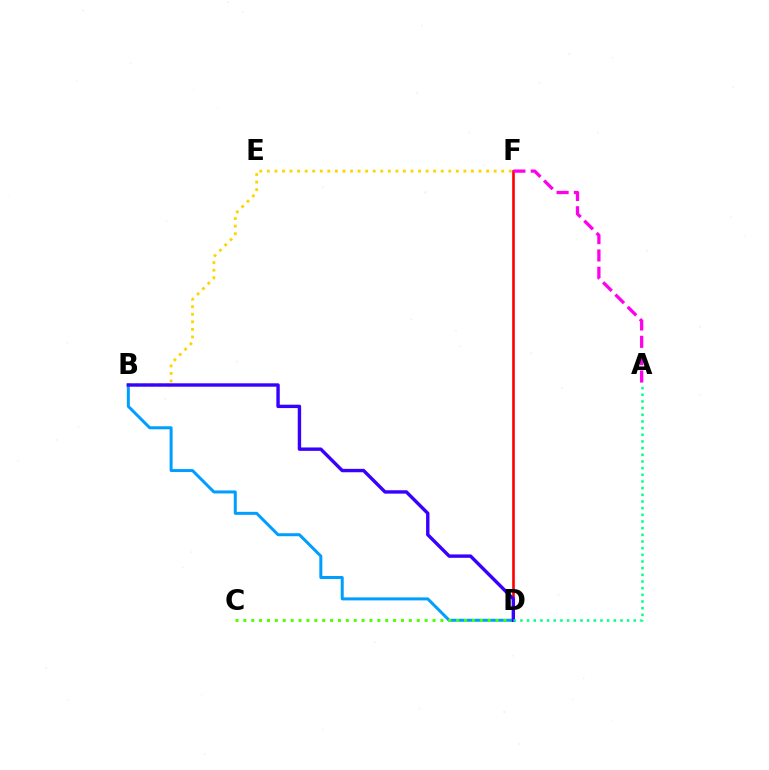{('B', 'D'): [{'color': '#009eff', 'line_style': 'solid', 'thickness': 2.15}, {'color': '#3700ff', 'line_style': 'solid', 'thickness': 2.44}], ('B', 'F'): [{'color': '#ffd500', 'line_style': 'dotted', 'thickness': 2.05}], ('D', 'F'): [{'color': '#ff0000', 'line_style': 'solid', 'thickness': 1.89}], ('C', 'D'): [{'color': '#4fff00', 'line_style': 'dotted', 'thickness': 2.14}], ('A', 'F'): [{'color': '#ff00ed', 'line_style': 'dashed', 'thickness': 2.36}], ('A', 'D'): [{'color': '#00ff86', 'line_style': 'dotted', 'thickness': 1.81}]}